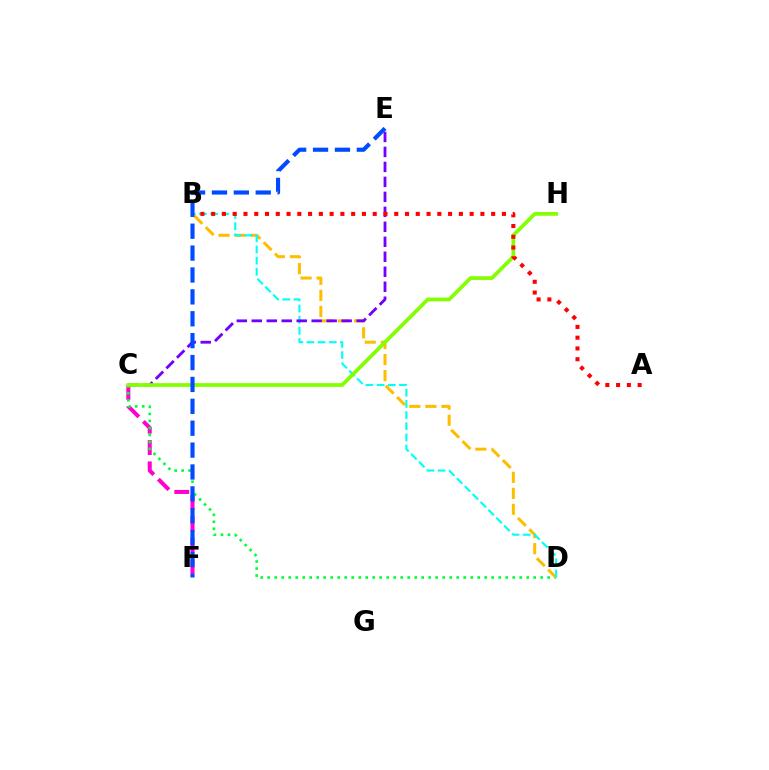{('C', 'F'): [{'color': '#ff00cf', 'line_style': 'dashed', 'thickness': 2.9}], ('C', 'D'): [{'color': '#00ff39', 'line_style': 'dotted', 'thickness': 1.9}], ('B', 'D'): [{'color': '#ffbd00', 'line_style': 'dashed', 'thickness': 2.18}, {'color': '#00fff6', 'line_style': 'dashed', 'thickness': 1.52}], ('C', 'E'): [{'color': '#7200ff', 'line_style': 'dashed', 'thickness': 2.03}], ('C', 'H'): [{'color': '#84ff00', 'line_style': 'solid', 'thickness': 2.68}], ('A', 'B'): [{'color': '#ff0000', 'line_style': 'dotted', 'thickness': 2.93}], ('E', 'F'): [{'color': '#004bff', 'line_style': 'dashed', 'thickness': 2.97}]}